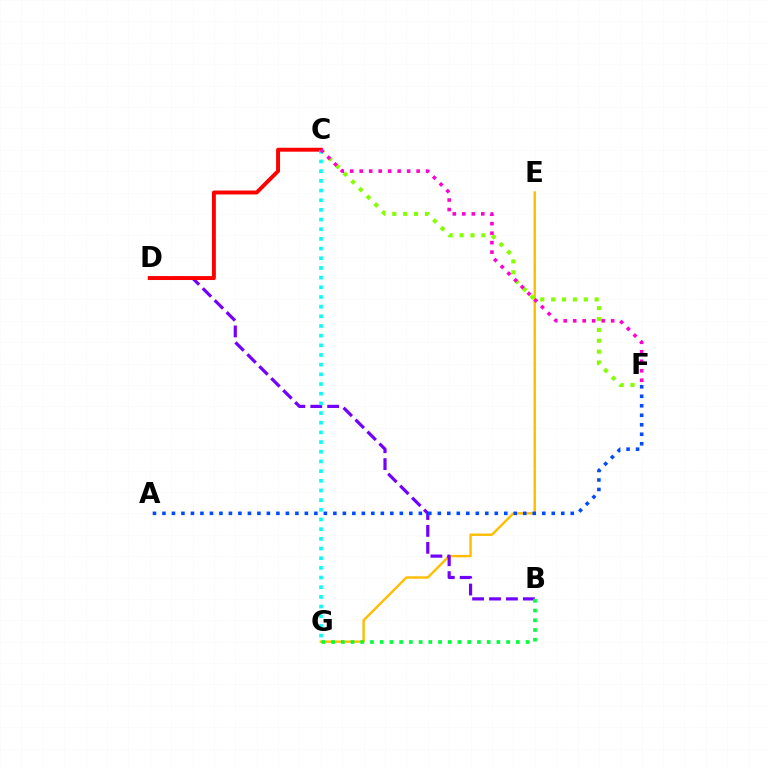{('E', 'G'): [{'color': '#ffbd00', 'line_style': 'solid', 'thickness': 1.73}], ('C', 'F'): [{'color': '#84ff00', 'line_style': 'dotted', 'thickness': 2.96}, {'color': '#ff00cf', 'line_style': 'dotted', 'thickness': 2.58}], ('B', 'D'): [{'color': '#7200ff', 'line_style': 'dashed', 'thickness': 2.3}], ('C', 'D'): [{'color': '#ff0000', 'line_style': 'solid', 'thickness': 2.83}], ('A', 'F'): [{'color': '#004bff', 'line_style': 'dotted', 'thickness': 2.58}], ('C', 'G'): [{'color': '#00fff6', 'line_style': 'dotted', 'thickness': 2.63}], ('B', 'G'): [{'color': '#00ff39', 'line_style': 'dotted', 'thickness': 2.64}]}